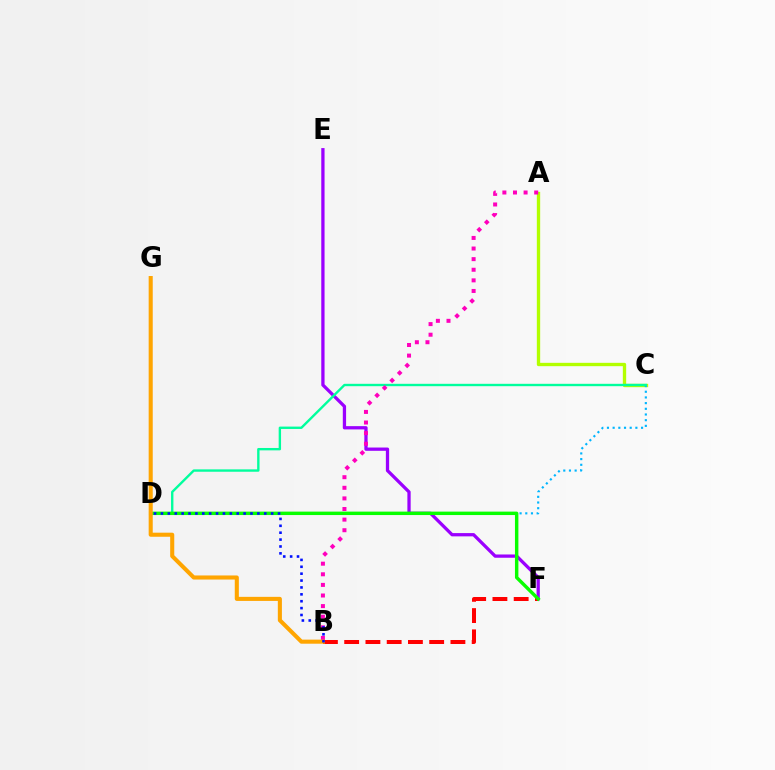{('A', 'C'): [{'color': '#b3ff00', 'line_style': 'solid', 'thickness': 2.41}], ('C', 'D'): [{'color': '#00b5ff', 'line_style': 'dotted', 'thickness': 1.54}, {'color': '#00ff9d', 'line_style': 'solid', 'thickness': 1.71}], ('E', 'F'): [{'color': '#9b00ff', 'line_style': 'solid', 'thickness': 2.36}], ('A', 'B'): [{'color': '#ff00bd', 'line_style': 'dotted', 'thickness': 2.88}], ('B', 'F'): [{'color': '#ff0000', 'line_style': 'dashed', 'thickness': 2.89}], ('D', 'F'): [{'color': '#08ff00', 'line_style': 'solid', 'thickness': 2.47}], ('B', 'G'): [{'color': '#ffa500', 'line_style': 'solid', 'thickness': 2.93}], ('B', 'D'): [{'color': '#0010ff', 'line_style': 'dotted', 'thickness': 1.87}]}